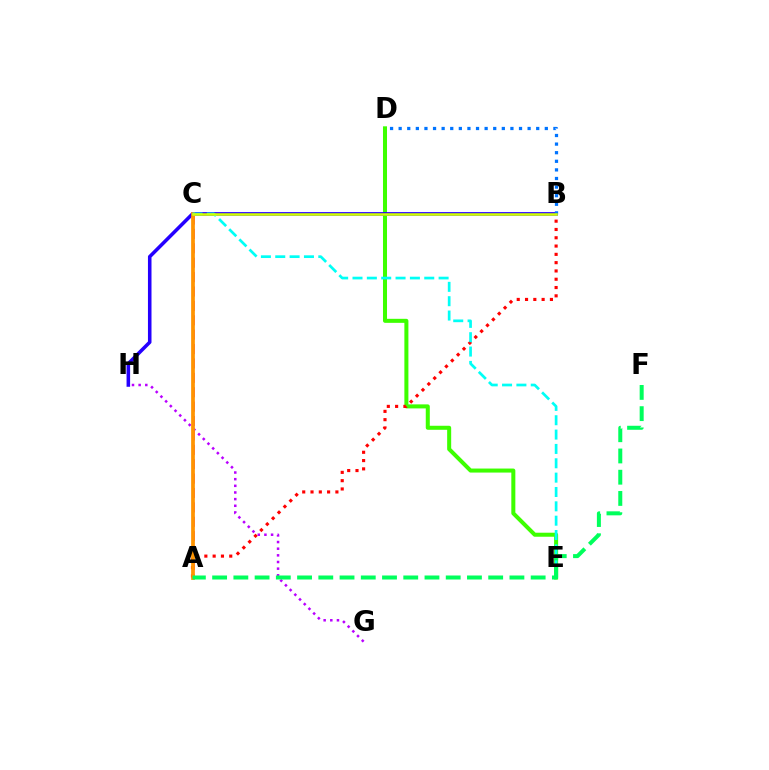{('A', 'C'): [{'color': '#ff00ac', 'line_style': 'dashed', 'thickness': 1.96}, {'color': '#ff9400', 'line_style': 'solid', 'thickness': 2.69}], ('D', 'E'): [{'color': '#3dff00', 'line_style': 'solid', 'thickness': 2.9}], ('B', 'H'): [{'color': '#2500ff', 'line_style': 'solid', 'thickness': 2.56}], ('A', 'B'): [{'color': '#ff0000', 'line_style': 'dotted', 'thickness': 2.25}], ('G', 'H'): [{'color': '#b900ff', 'line_style': 'dotted', 'thickness': 1.81}], ('C', 'E'): [{'color': '#00fff6', 'line_style': 'dashed', 'thickness': 1.95}], ('A', 'F'): [{'color': '#00ff5c', 'line_style': 'dashed', 'thickness': 2.88}], ('B', 'D'): [{'color': '#0074ff', 'line_style': 'dotted', 'thickness': 2.34}], ('B', 'C'): [{'color': '#d1ff00', 'line_style': 'solid', 'thickness': 1.83}]}